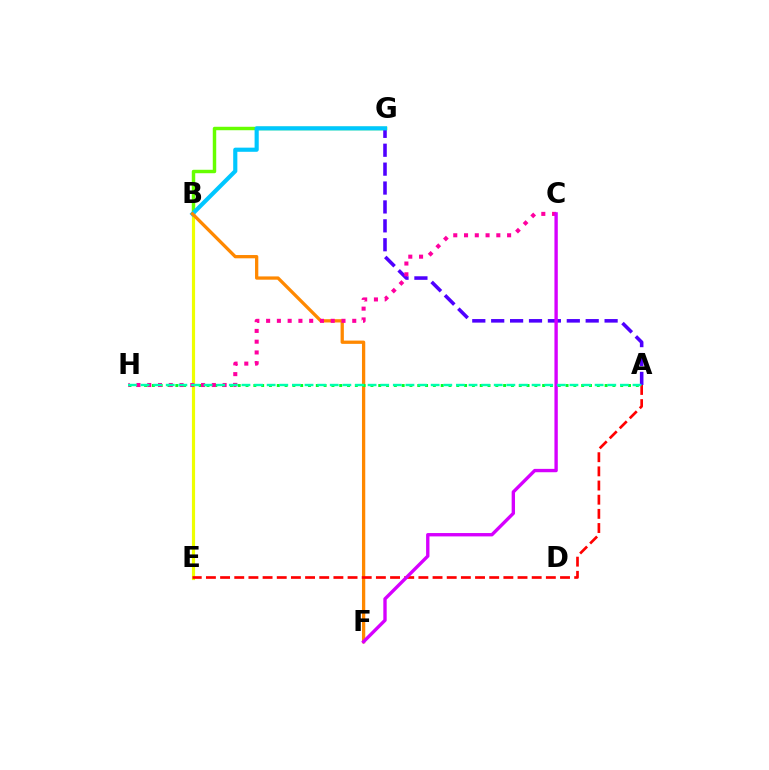{('B', 'G'): [{'color': '#66ff00', 'line_style': 'solid', 'thickness': 2.48}, {'color': '#00c7ff', 'line_style': 'solid', 'thickness': 2.99}], ('B', 'E'): [{'color': '#003fff', 'line_style': 'dotted', 'thickness': 2.06}, {'color': '#eeff00', 'line_style': 'solid', 'thickness': 2.28}], ('A', 'G'): [{'color': '#4f00ff', 'line_style': 'dashed', 'thickness': 2.57}], ('B', 'F'): [{'color': '#ff8800', 'line_style': 'solid', 'thickness': 2.36}], ('A', 'H'): [{'color': '#00ff27', 'line_style': 'dotted', 'thickness': 2.12}, {'color': '#00ffaf', 'line_style': 'dashed', 'thickness': 1.71}], ('C', 'H'): [{'color': '#ff00a0', 'line_style': 'dotted', 'thickness': 2.93}], ('A', 'E'): [{'color': '#ff0000', 'line_style': 'dashed', 'thickness': 1.92}], ('C', 'F'): [{'color': '#d600ff', 'line_style': 'solid', 'thickness': 2.42}]}